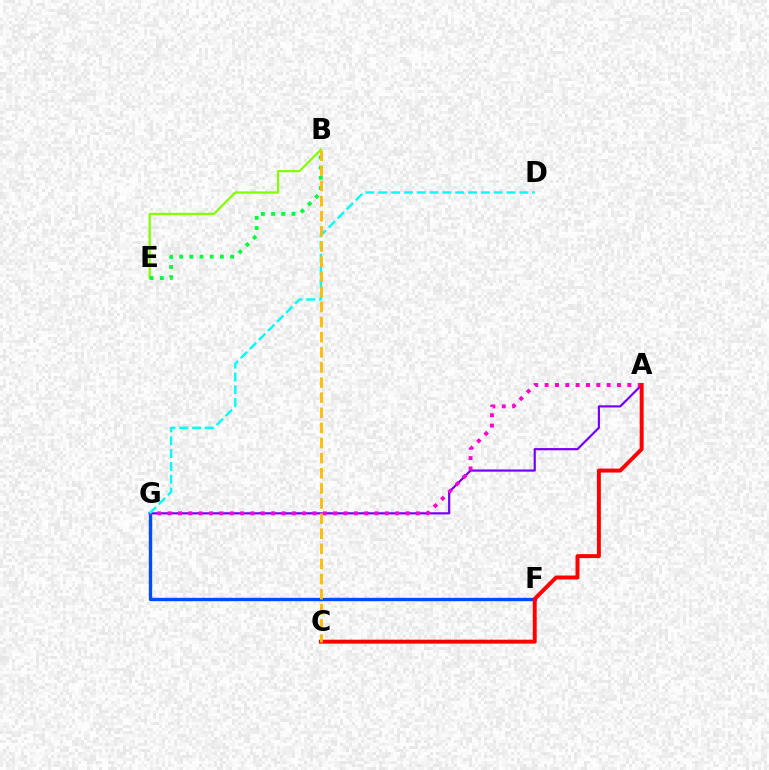{('B', 'E'): [{'color': '#84ff00', 'line_style': 'solid', 'thickness': 1.63}, {'color': '#00ff39', 'line_style': 'dotted', 'thickness': 2.77}], ('A', 'G'): [{'color': '#7200ff', 'line_style': 'solid', 'thickness': 1.57}, {'color': '#ff00cf', 'line_style': 'dotted', 'thickness': 2.81}], ('F', 'G'): [{'color': '#004bff', 'line_style': 'solid', 'thickness': 2.42}], ('A', 'C'): [{'color': '#ff0000', 'line_style': 'solid', 'thickness': 2.84}], ('D', 'G'): [{'color': '#00fff6', 'line_style': 'dashed', 'thickness': 1.74}], ('B', 'C'): [{'color': '#ffbd00', 'line_style': 'dashed', 'thickness': 2.05}]}